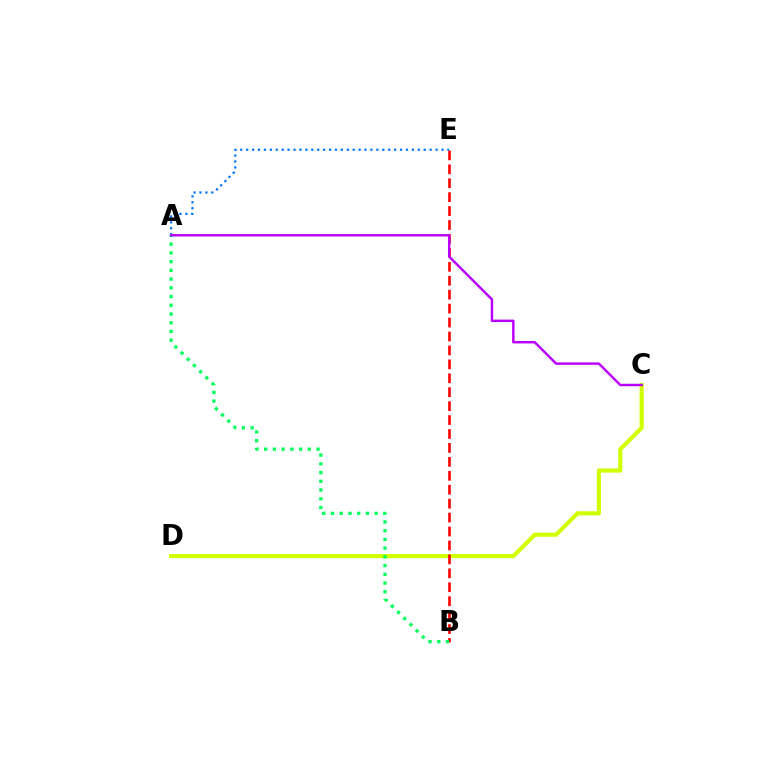{('C', 'D'): [{'color': '#d1ff00', 'line_style': 'solid', 'thickness': 2.99}], ('B', 'E'): [{'color': '#ff0000', 'line_style': 'dashed', 'thickness': 1.89}], ('A', 'B'): [{'color': '#00ff5c', 'line_style': 'dotted', 'thickness': 2.37}], ('A', 'E'): [{'color': '#0074ff', 'line_style': 'dotted', 'thickness': 1.61}], ('A', 'C'): [{'color': '#b900ff', 'line_style': 'solid', 'thickness': 1.76}]}